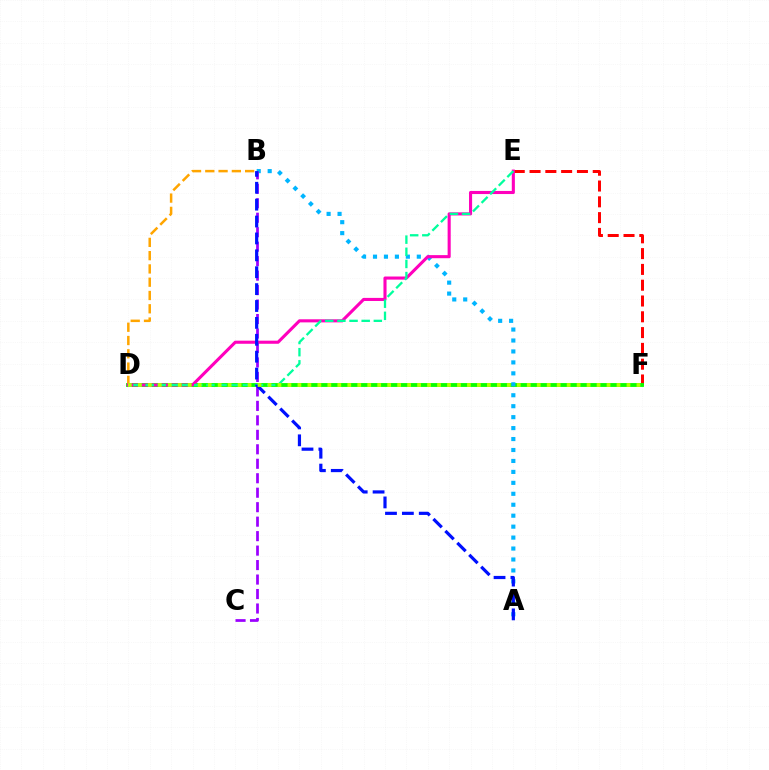{('E', 'F'): [{'color': '#ff0000', 'line_style': 'dashed', 'thickness': 2.15}], ('D', 'F'): [{'color': '#08ff00', 'line_style': 'solid', 'thickness': 2.77}, {'color': '#b3ff00', 'line_style': 'dotted', 'thickness': 2.71}], ('B', 'D'): [{'color': '#ffa500', 'line_style': 'dashed', 'thickness': 1.8}], ('A', 'B'): [{'color': '#00b5ff', 'line_style': 'dotted', 'thickness': 2.98}, {'color': '#0010ff', 'line_style': 'dashed', 'thickness': 2.29}], ('D', 'E'): [{'color': '#ff00bd', 'line_style': 'solid', 'thickness': 2.23}, {'color': '#00ff9d', 'line_style': 'dashed', 'thickness': 1.65}], ('B', 'C'): [{'color': '#9b00ff', 'line_style': 'dashed', 'thickness': 1.97}]}